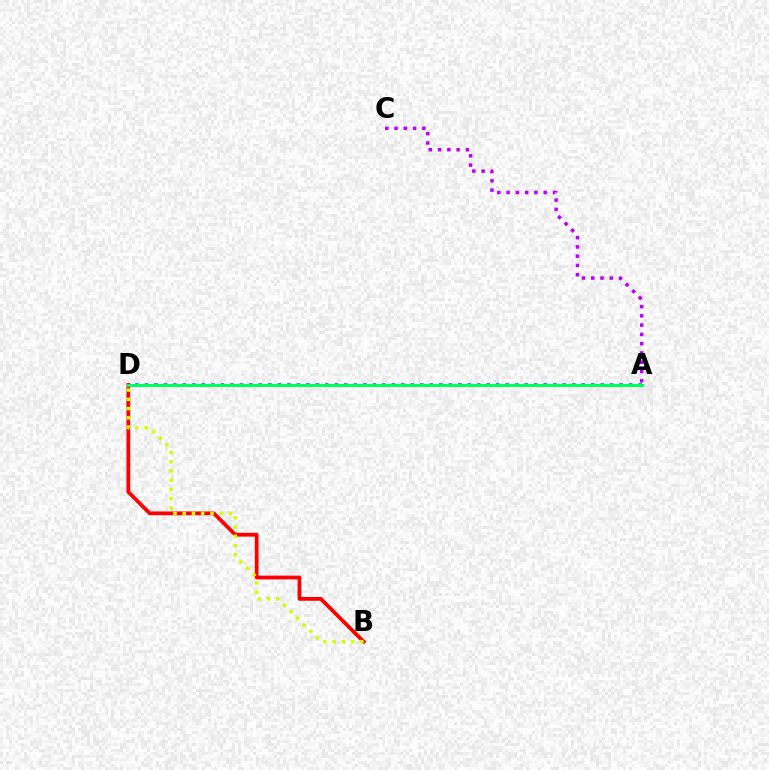{('A', 'D'): [{'color': '#0074ff', 'line_style': 'dotted', 'thickness': 2.58}, {'color': '#00ff5c', 'line_style': 'solid', 'thickness': 2.15}], ('B', 'D'): [{'color': '#ff0000', 'line_style': 'solid', 'thickness': 2.71}, {'color': '#d1ff00', 'line_style': 'dotted', 'thickness': 2.51}], ('A', 'C'): [{'color': '#b900ff', 'line_style': 'dotted', 'thickness': 2.52}]}